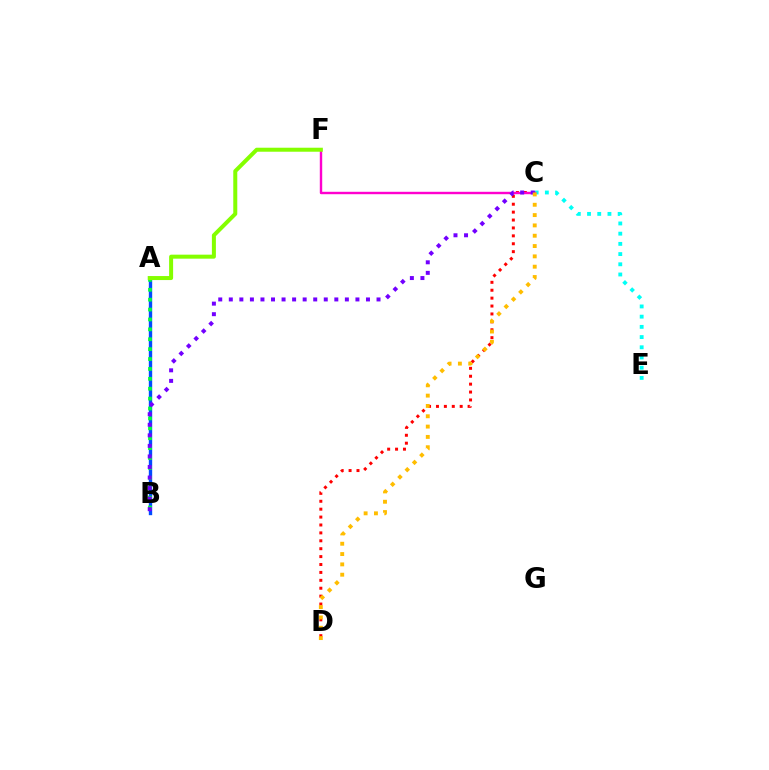{('A', 'B'): [{'color': '#004bff', 'line_style': 'solid', 'thickness': 2.42}, {'color': '#00ff39', 'line_style': 'dotted', 'thickness': 2.69}], ('C', 'E'): [{'color': '#00fff6', 'line_style': 'dotted', 'thickness': 2.77}], ('C', 'D'): [{'color': '#ff0000', 'line_style': 'dotted', 'thickness': 2.15}, {'color': '#ffbd00', 'line_style': 'dotted', 'thickness': 2.8}], ('C', 'F'): [{'color': '#ff00cf', 'line_style': 'solid', 'thickness': 1.74}], ('B', 'C'): [{'color': '#7200ff', 'line_style': 'dotted', 'thickness': 2.87}], ('A', 'F'): [{'color': '#84ff00', 'line_style': 'solid', 'thickness': 2.88}]}